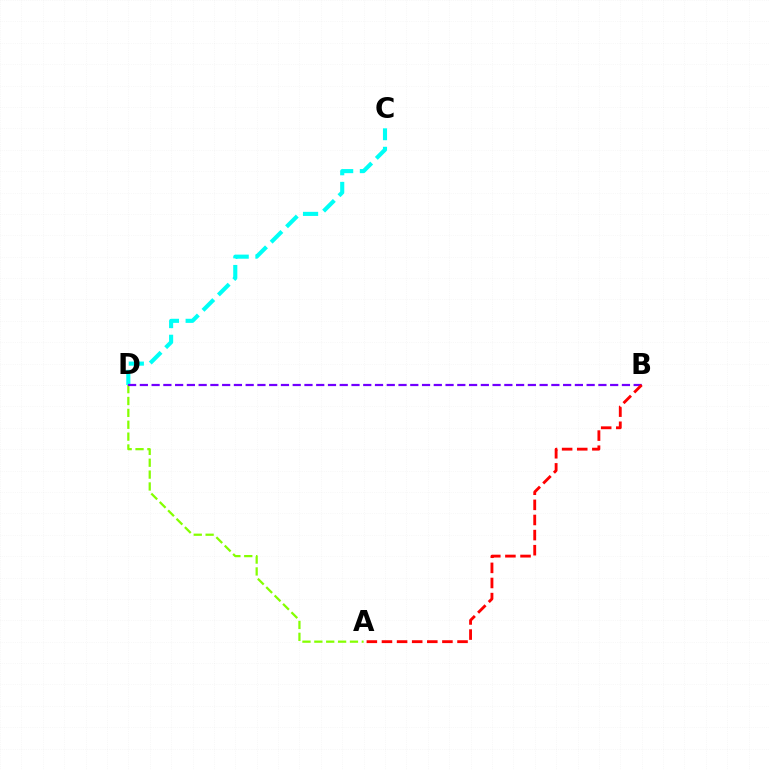{('A', 'D'): [{'color': '#84ff00', 'line_style': 'dashed', 'thickness': 1.61}], ('C', 'D'): [{'color': '#00fff6', 'line_style': 'dashed', 'thickness': 2.96}], ('B', 'D'): [{'color': '#7200ff', 'line_style': 'dashed', 'thickness': 1.6}], ('A', 'B'): [{'color': '#ff0000', 'line_style': 'dashed', 'thickness': 2.05}]}